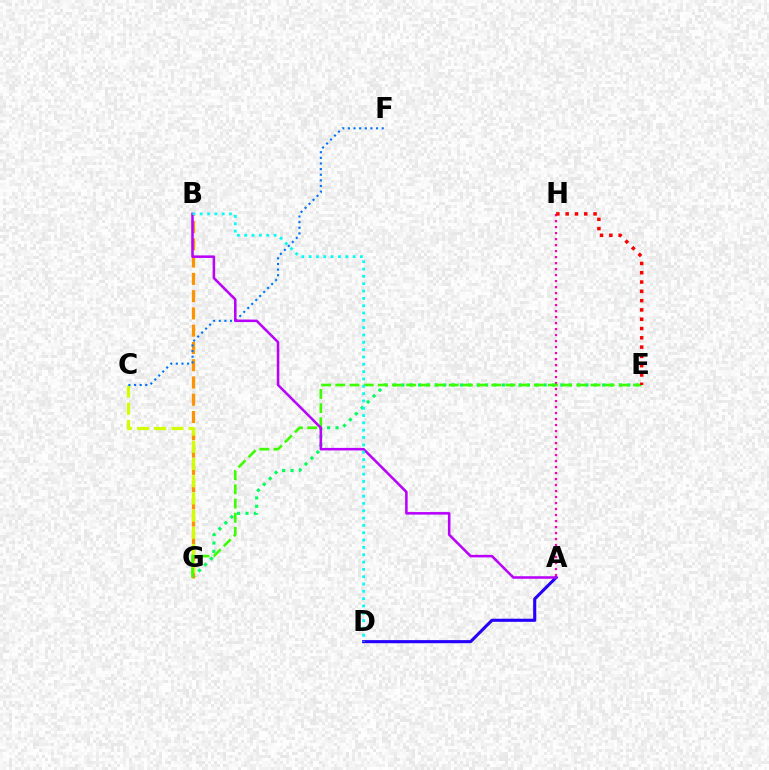{('A', 'D'): [{'color': '#2500ff', 'line_style': 'solid', 'thickness': 2.24}], ('E', 'G'): [{'color': '#00ff5c', 'line_style': 'dotted', 'thickness': 2.27}, {'color': '#3dff00', 'line_style': 'dashed', 'thickness': 1.93}], ('B', 'G'): [{'color': '#ff9400', 'line_style': 'dashed', 'thickness': 2.35}], ('A', 'H'): [{'color': '#ff00ac', 'line_style': 'dotted', 'thickness': 1.63}], ('C', 'G'): [{'color': '#d1ff00', 'line_style': 'dashed', 'thickness': 2.34}], ('C', 'F'): [{'color': '#0074ff', 'line_style': 'dotted', 'thickness': 1.53}], ('A', 'B'): [{'color': '#b900ff', 'line_style': 'solid', 'thickness': 1.83}], ('E', 'H'): [{'color': '#ff0000', 'line_style': 'dotted', 'thickness': 2.53}], ('B', 'D'): [{'color': '#00fff6', 'line_style': 'dotted', 'thickness': 1.99}]}